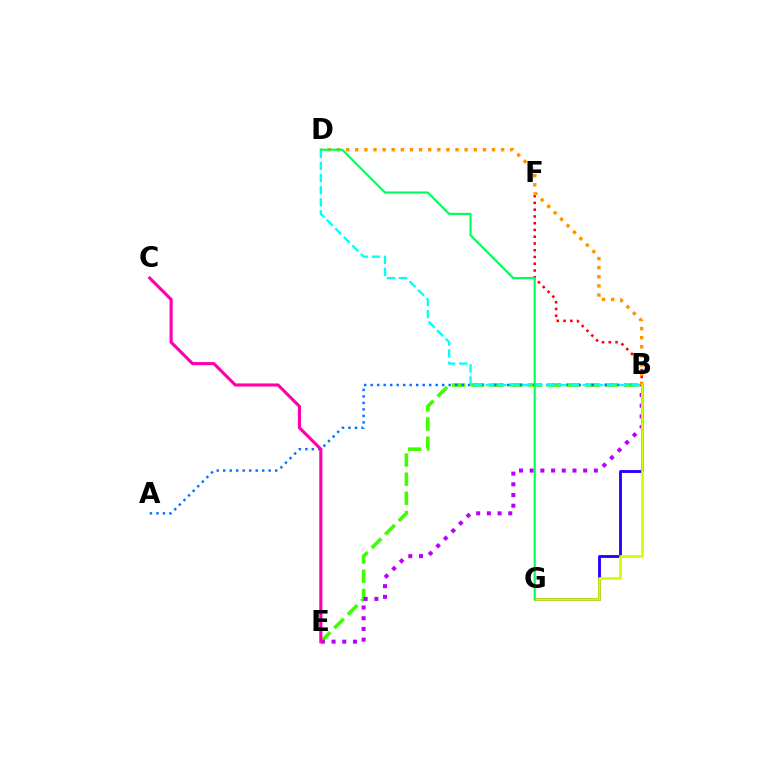{('B', 'F'): [{'color': '#ff0000', 'line_style': 'dotted', 'thickness': 1.84}], ('B', 'E'): [{'color': '#3dff00', 'line_style': 'dashed', 'thickness': 2.6}, {'color': '#b900ff', 'line_style': 'dotted', 'thickness': 2.91}], ('B', 'G'): [{'color': '#2500ff', 'line_style': 'solid', 'thickness': 2.06}, {'color': '#d1ff00', 'line_style': 'solid', 'thickness': 1.93}], ('B', 'D'): [{'color': '#ff9400', 'line_style': 'dotted', 'thickness': 2.48}, {'color': '#00fff6', 'line_style': 'dashed', 'thickness': 1.64}], ('A', 'B'): [{'color': '#0074ff', 'line_style': 'dotted', 'thickness': 1.77}], ('C', 'E'): [{'color': '#ff00ac', 'line_style': 'solid', 'thickness': 2.23}], ('D', 'G'): [{'color': '#00ff5c', 'line_style': 'solid', 'thickness': 1.56}]}